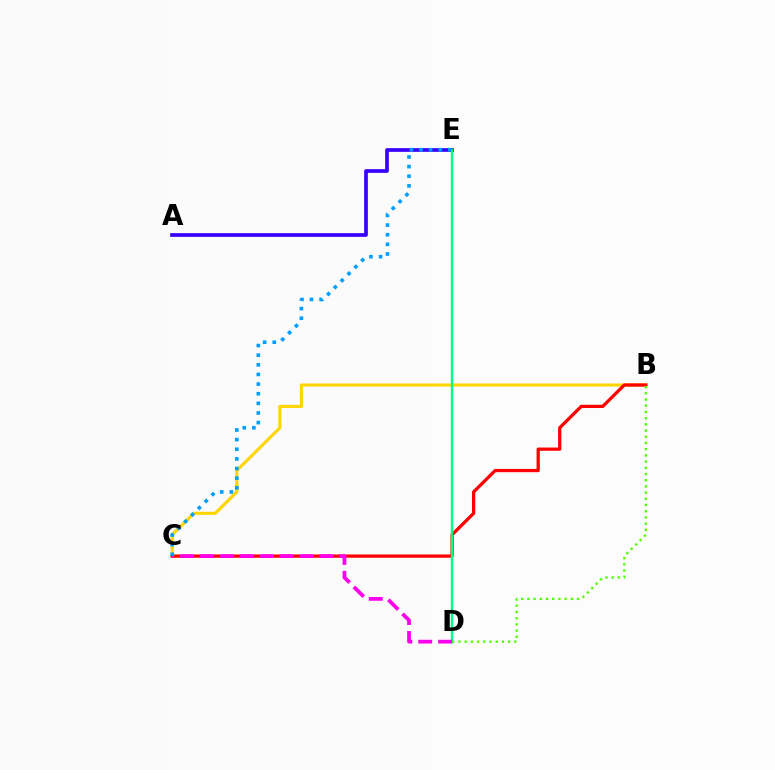{('B', 'C'): [{'color': '#ffd500', 'line_style': 'solid', 'thickness': 2.22}, {'color': '#ff0000', 'line_style': 'solid', 'thickness': 2.34}], ('A', 'E'): [{'color': '#3700ff', 'line_style': 'solid', 'thickness': 2.65}], ('D', 'E'): [{'color': '#00ff86', 'line_style': 'solid', 'thickness': 1.72}], ('C', 'D'): [{'color': '#ff00ed', 'line_style': 'dashed', 'thickness': 2.71}], ('C', 'E'): [{'color': '#009eff', 'line_style': 'dotted', 'thickness': 2.62}], ('B', 'D'): [{'color': '#4fff00', 'line_style': 'dotted', 'thickness': 1.69}]}